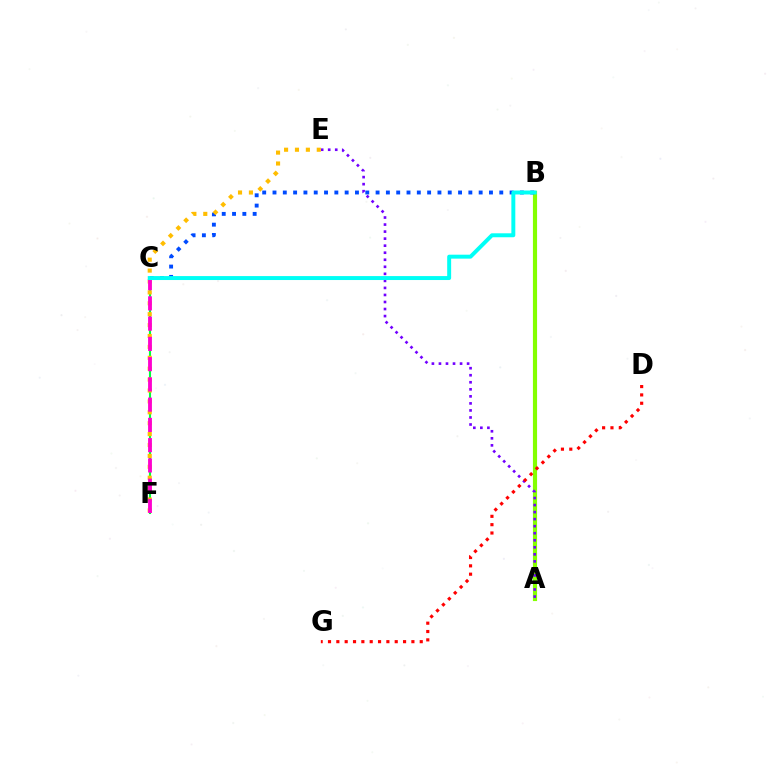{('A', 'B'): [{'color': '#84ff00', 'line_style': 'solid', 'thickness': 2.99}], ('B', 'C'): [{'color': '#004bff', 'line_style': 'dotted', 'thickness': 2.8}, {'color': '#00fff6', 'line_style': 'solid', 'thickness': 2.84}], ('C', 'F'): [{'color': '#00ff39', 'line_style': 'solid', 'thickness': 1.51}, {'color': '#ff00cf', 'line_style': 'dashed', 'thickness': 2.75}], ('A', 'E'): [{'color': '#7200ff', 'line_style': 'dotted', 'thickness': 1.91}], ('E', 'F'): [{'color': '#ffbd00', 'line_style': 'dotted', 'thickness': 2.96}], ('D', 'G'): [{'color': '#ff0000', 'line_style': 'dotted', 'thickness': 2.27}]}